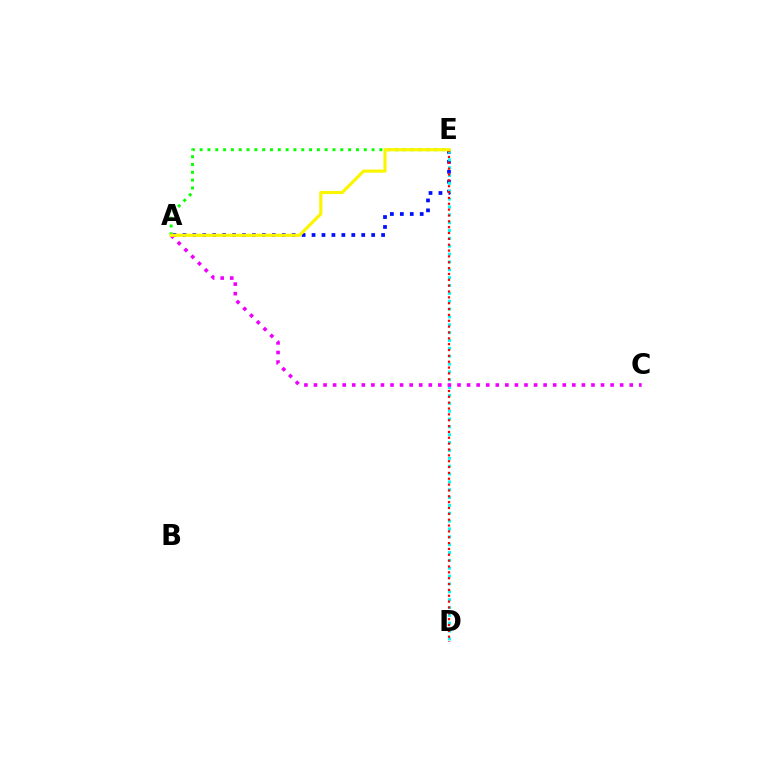{('A', 'E'): [{'color': '#0010ff', 'line_style': 'dotted', 'thickness': 2.7}, {'color': '#08ff00', 'line_style': 'dotted', 'thickness': 2.12}, {'color': '#fcf500', 'line_style': 'solid', 'thickness': 2.27}], ('D', 'E'): [{'color': '#00fff6', 'line_style': 'dotted', 'thickness': 2.13}, {'color': '#ff0000', 'line_style': 'dotted', 'thickness': 1.59}], ('A', 'C'): [{'color': '#ee00ff', 'line_style': 'dotted', 'thickness': 2.6}]}